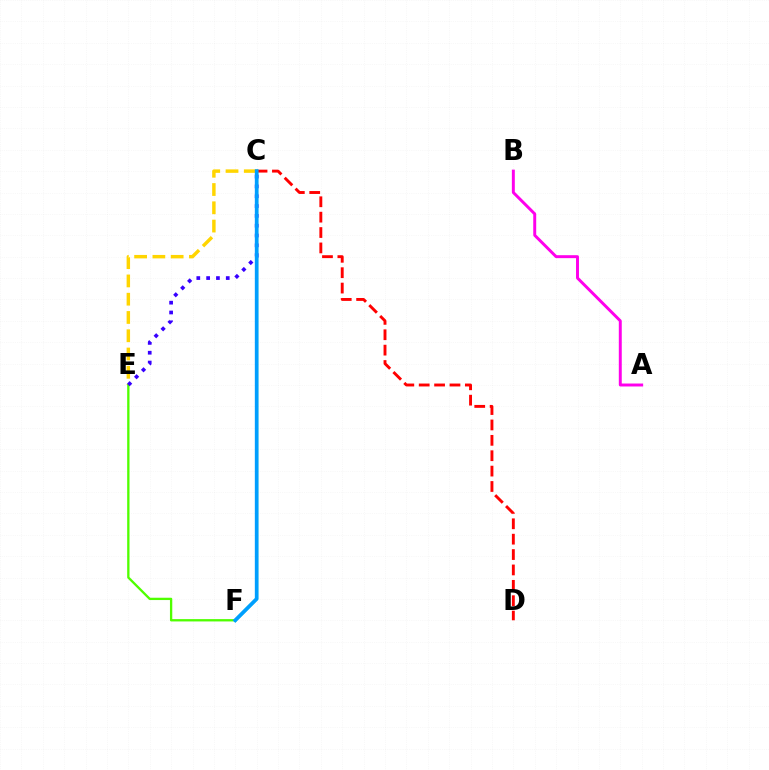{('C', 'D'): [{'color': '#ff0000', 'line_style': 'dashed', 'thickness': 2.09}], ('A', 'B'): [{'color': '#ff00ed', 'line_style': 'solid', 'thickness': 2.13}], ('C', 'F'): [{'color': '#00ff86', 'line_style': 'solid', 'thickness': 2.14}, {'color': '#009eff', 'line_style': 'solid', 'thickness': 2.65}], ('C', 'E'): [{'color': '#ffd500', 'line_style': 'dashed', 'thickness': 2.48}, {'color': '#3700ff', 'line_style': 'dotted', 'thickness': 2.67}], ('E', 'F'): [{'color': '#4fff00', 'line_style': 'solid', 'thickness': 1.67}]}